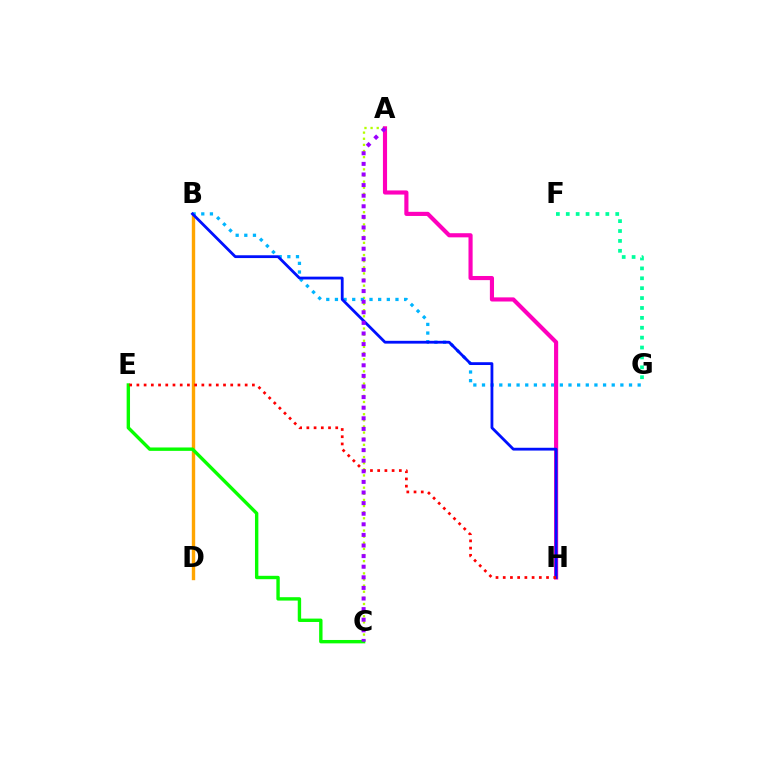{('B', 'D'): [{'color': '#ffa500', 'line_style': 'solid', 'thickness': 2.44}], ('A', 'C'): [{'color': '#b3ff00', 'line_style': 'dotted', 'thickness': 1.66}, {'color': '#9b00ff', 'line_style': 'dotted', 'thickness': 2.88}], ('B', 'G'): [{'color': '#00b5ff', 'line_style': 'dotted', 'thickness': 2.35}], ('F', 'G'): [{'color': '#00ff9d', 'line_style': 'dotted', 'thickness': 2.69}], ('A', 'H'): [{'color': '#ff00bd', 'line_style': 'solid', 'thickness': 2.98}], ('B', 'H'): [{'color': '#0010ff', 'line_style': 'solid', 'thickness': 2.02}], ('C', 'E'): [{'color': '#08ff00', 'line_style': 'solid', 'thickness': 2.44}], ('E', 'H'): [{'color': '#ff0000', 'line_style': 'dotted', 'thickness': 1.96}]}